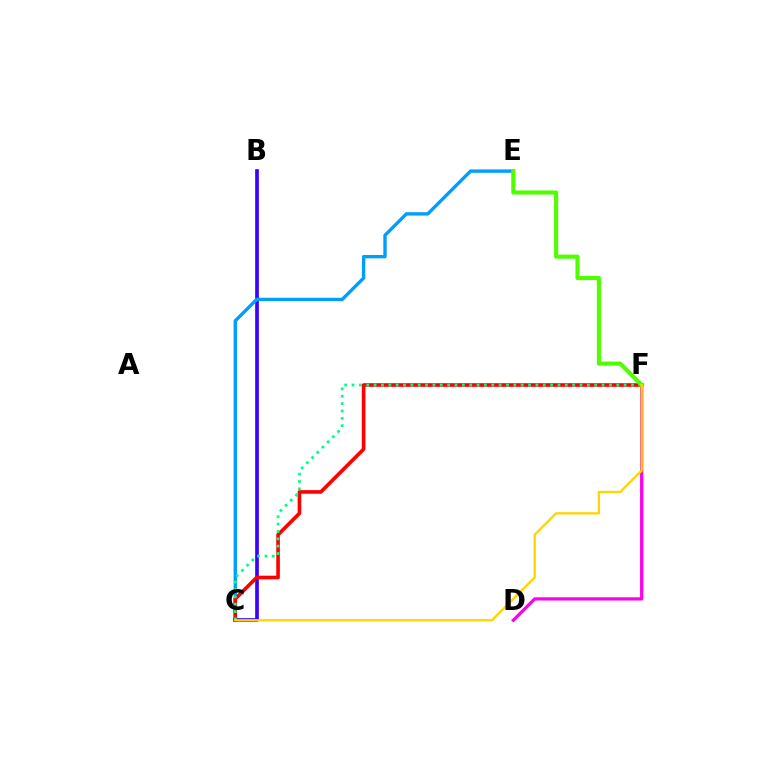{('D', 'F'): [{'color': '#ff00ed', 'line_style': 'solid', 'thickness': 2.33}], ('B', 'C'): [{'color': '#3700ff', 'line_style': 'solid', 'thickness': 2.63}], ('C', 'E'): [{'color': '#009eff', 'line_style': 'solid', 'thickness': 2.43}], ('C', 'F'): [{'color': '#ff0000', 'line_style': 'solid', 'thickness': 2.61}, {'color': '#00ff86', 'line_style': 'dotted', 'thickness': 2.0}, {'color': '#ffd500', 'line_style': 'solid', 'thickness': 1.66}], ('E', 'F'): [{'color': '#4fff00', 'line_style': 'solid', 'thickness': 2.96}]}